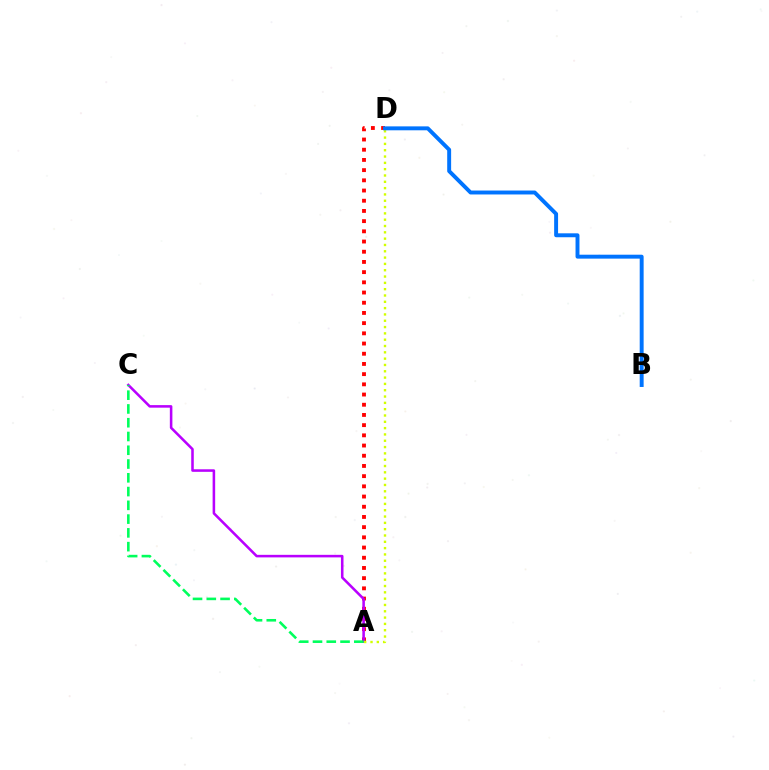{('A', 'D'): [{'color': '#ff0000', 'line_style': 'dotted', 'thickness': 2.77}, {'color': '#d1ff00', 'line_style': 'dotted', 'thickness': 1.72}], ('A', 'C'): [{'color': '#b900ff', 'line_style': 'solid', 'thickness': 1.84}, {'color': '#00ff5c', 'line_style': 'dashed', 'thickness': 1.87}], ('B', 'D'): [{'color': '#0074ff', 'line_style': 'solid', 'thickness': 2.83}]}